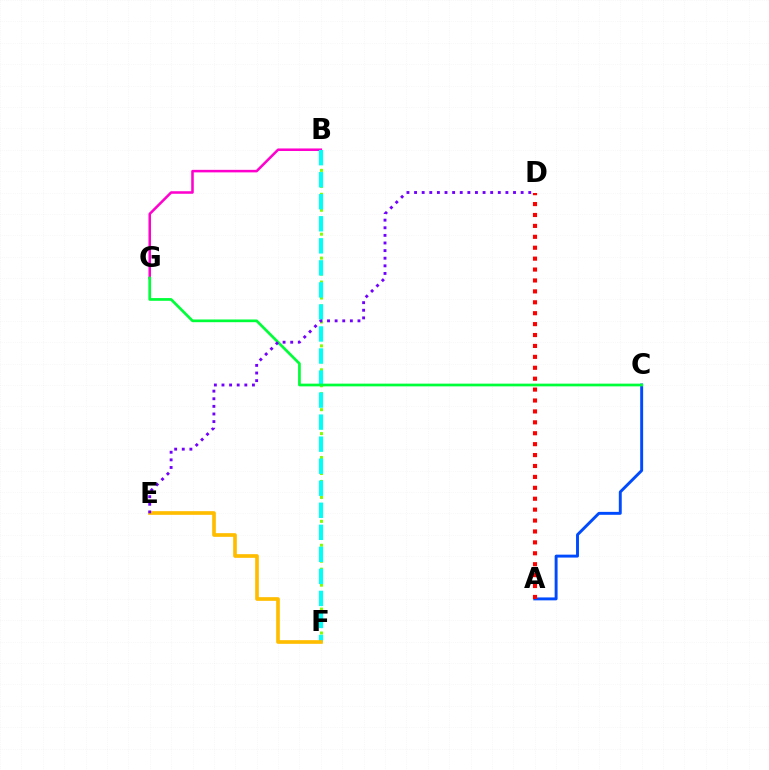{('A', 'C'): [{'color': '#004bff', 'line_style': 'solid', 'thickness': 2.11}], ('B', 'G'): [{'color': '#ff00cf', 'line_style': 'solid', 'thickness': 1.83}], ('B', 'F'): [{'color': '#84ff00', 'line_style': 'dotted', 'thickness': 2.17}, {'color': '#00fff6', 'line_style': 'dashed', 'thickness': 2.99}], ('E', 'F'): [{'color': '#ffbd00', 'line_style': 'solid', 'thickness': 2.64}], ('C', 'G'): [{'color': '#00ff39', 'line_style': 'solid', 'thickness': 1.95}], ('A', 'D'): [{'color': '#ff0000', 'line_style': 'dotted', 'thickness': 2.97}], ('D', 'E'): [{'color': '#7200ff', 'line_style': 'dotted', 'thickness': 2.07}]}